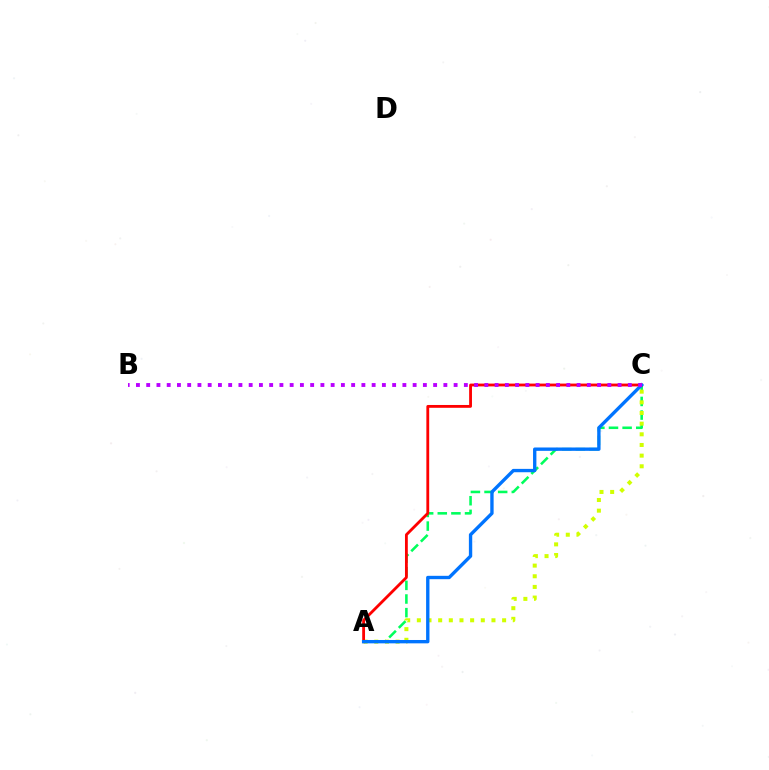{('A', 'C'): [{'color': '#00ff5c', 'line_style': 'dashed', 'thickness': 1.85}, {'color': '#d1ff00', 'line_style': 'dotted', 'thickness': 2.9}, {'color': '#ff0000', 'line_style': 'solid', 'thickness': 2.03}, {'color': '#0074ff', 'line_style': 'solid', 'thickness': 2.42}], ('B', 'C'): [{'color': '#b900ff', 'line_style': 'dotted', 'thickness': 2.78}]}